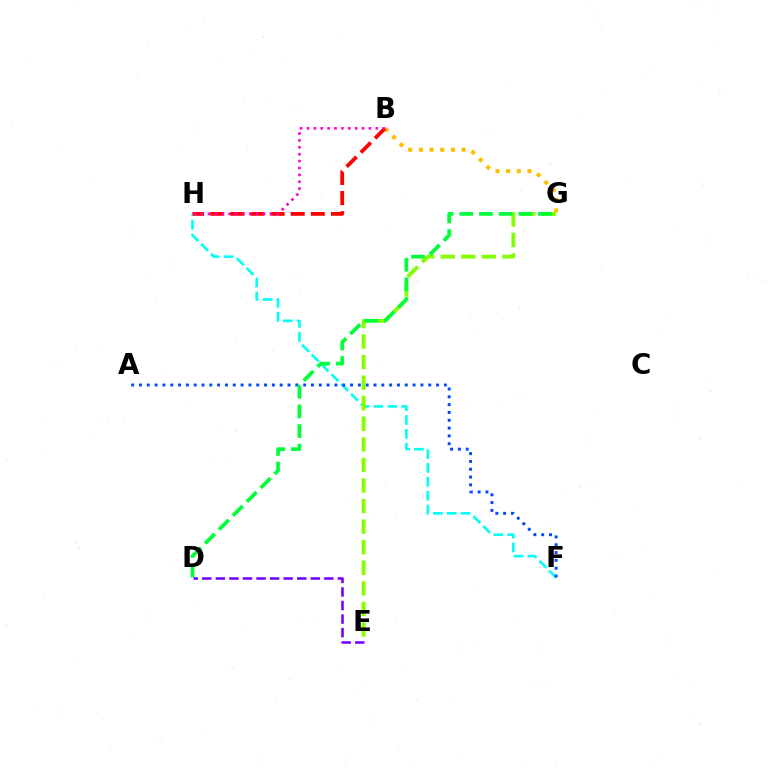{('F', 'H'): [{'color': '#00fff6', 'line_style': 'dashed', 'thickness': 1.88}], ('A', 'F'): [{'color': '#004bff', 'line_style': 'dotted', 'thickness': 2.12}], ('B', 'G'): [{'color': '#ffbd00', 'line_style': 'dotted', 'thickness': 2.9}], ('B', 'H'): [{'color': '#ff0000', 'line_style': 'dashed', 'thickness': 2.73}, {'color': '#ff00cf', 'line_style': 'dotted', 'thickness': 1.87}], ('E', 'G'): [{'color': '#84ff00', 'line_style': 'dashed', 'thickness': 2.79}], ('D', 'G'): [{'color': '#00ff39', 'line_style': 'dashed', 'thickness': 2.67}], ('D', 'E'): [{'color': '#7200ff', 'line_style': 'dashed', 'thickness': 1.84}]}